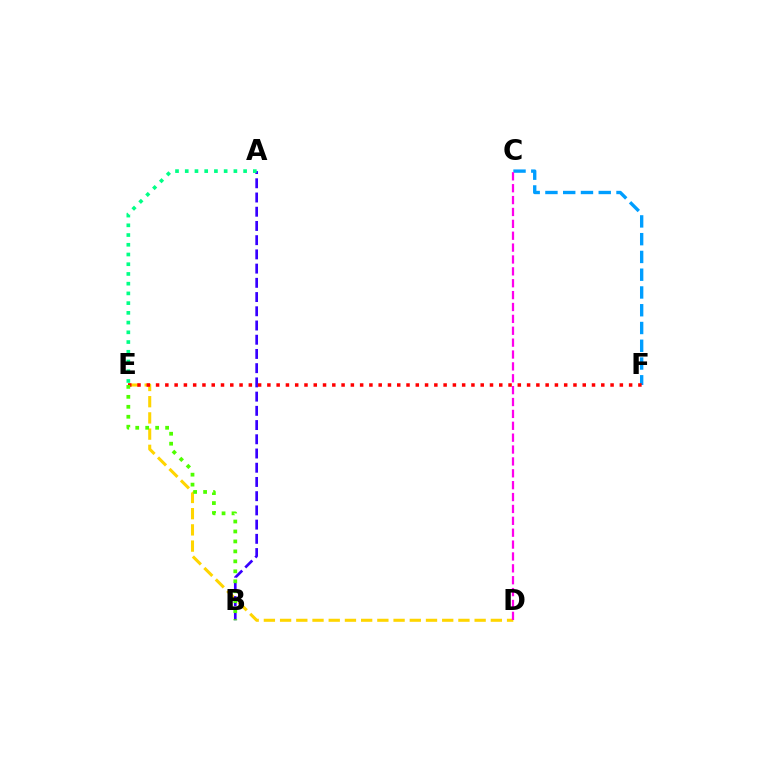{('D', 'E'): [{'color': '#ffd500', 'line_style': 'dashed', 'thickness': 2.2}], ('C', 'F'): [{'color': '#009eff', 'line_style': 'dashed', 'thickness': 2.41}], ('A', 'B'): [{'color': '#3700ff', 'line_style': 'dashed', 'thickness': 1.93}], ('C', 'D'): [{'color': '#ff00ed', 'line_style': 'dashed', 'thickness': 1.61}], ('E', 'F'): [{'color': '#ff0000', 'line_style': 'dotted', 'thickness': 2.52}], ('A', 'E'): [{'color': '#00ff86', 'line_style': 'dotted', 'thickness': 2.64}], ('B', 'E'): [{'color': '#4fff00', 'line_style': 'dotted', 'thickness': 2.71}]}